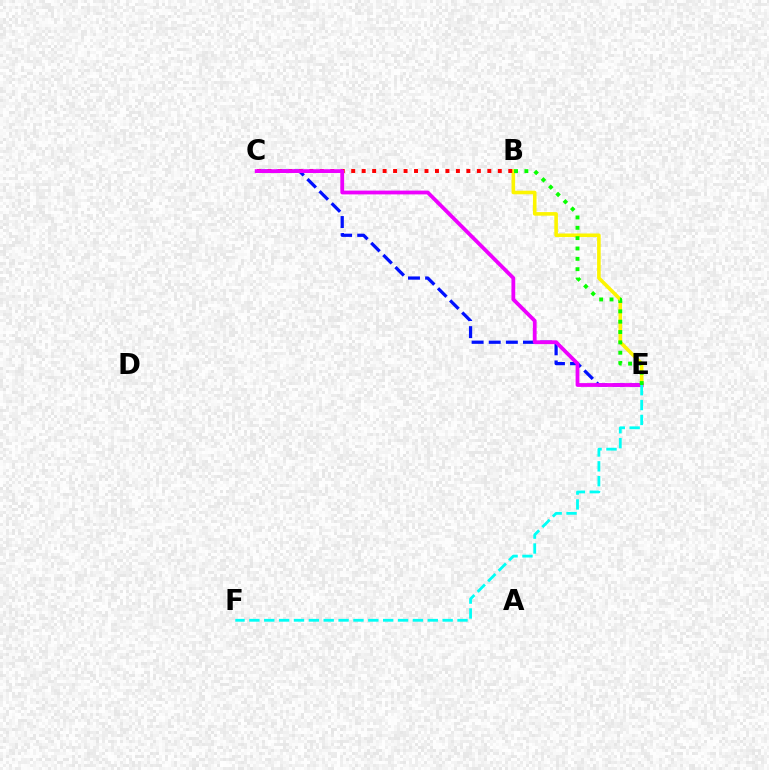{('C', 'E'): [{'color': '#0010ff', 'line_style': 'dashed', 'thickness': 2.33}, {'color': '#ee00ff', 'line_style': 'solid', 'thickness': 2.73}], ('B', 'E'): [{'color': '#fcf500', 'line_style': 'solid', 'thickness': 2.58}, {'color': '#08ff00', 'line_style': 'dotted', 'thickness': 2.81}], ('B', 'C'): [{'color': '#ff0000', 'line_style': 'dotted', 'thickness': 2.84}], ('E', 'F'): [{'color': '#00fff6', 'line_style': 'dashed', 'thickness': 2.02}]}